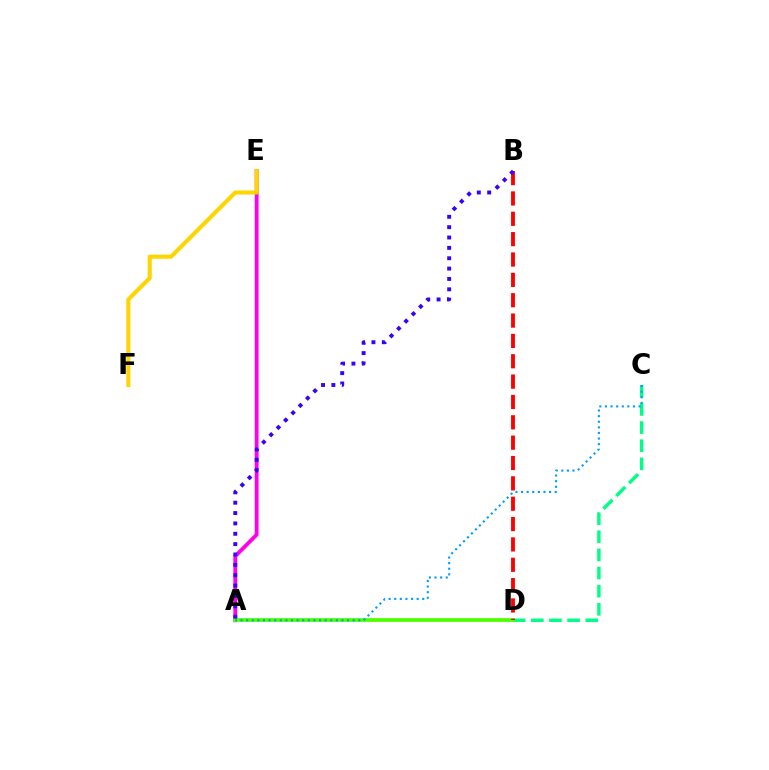{('A', 'E'): [{'color': '#ff00ed', 'line_style': 'solid', 'thickness': 2.75}], ('C', 'D'): [{'color': '#00ff86', 'line_style': 'dashed', 'thickness': 2.46}], ('A', 'D'): [{'color': '#4fff00', 'line_style': 'solid', 'thickness': 2.72}], ('E', 'F'): [{'color': '#ffd500', 'line_style': 'solid', 'thickness': 2.94}], ('B', 'D'): [{'color': '#ff0000', 'line_style': 'dashed', 'thickness': 2.76}], ('A', 'B'): [{'color': '#3700ff', 'line_style': 'dotted', 'thickness': 2.81}], ('A', 'C'): [{'color': '#009eff', 'line_style': 'dotted', 'thickness': 1.52}]}